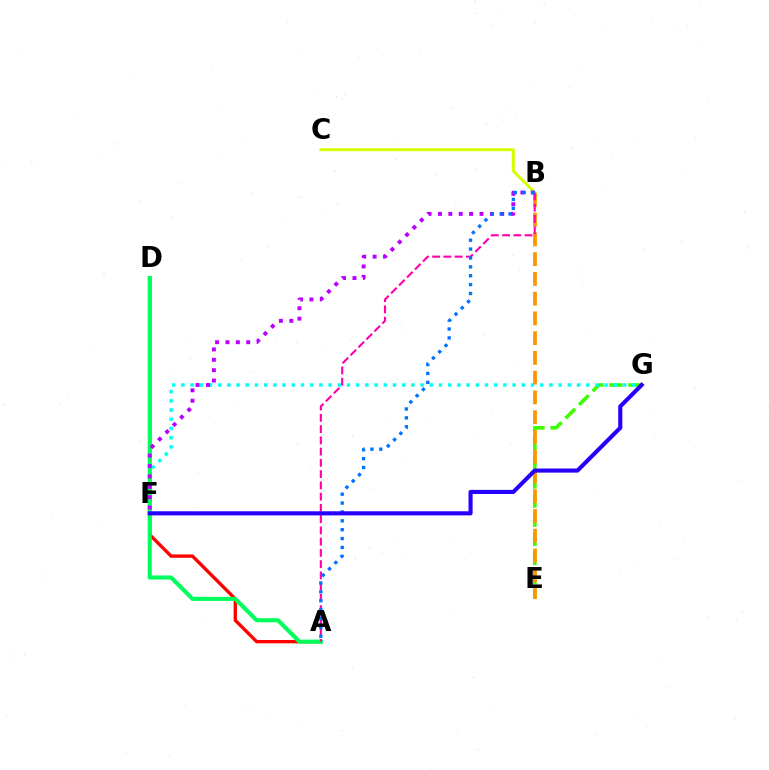{('E', 'G'): [{'color': '#3dff00', 'line_style': 'dashed', 'thickness': 2.6}], ('A', 'D'): [{'color': '#ff0000', 'line_style': 'solid', 'thickness': 2.4}, {'color': '#00ff5c', 'line_style': 'solid', 'thickness': 2.95}], ('F', 'G'): [{'color': '#00fff6', 'line_style': 'dotted', 'thickness': 2.5}, {'color': '#2500ff', 'line_style': 'solid', 'thickness': 2.96}], ('B', 'C'): [{'color': '#d1ff00', 'line_style': 'solid', 'thickness': 2.12}], ('B', 'E'): [{'color': '#ff9400', 'line_style': 'dashed', 'thickness': 2.68}], ('A', 'B'): [{'color': '#ff00ac', 'line_style': 'dashed', 'thickness': 1.53}, {'color': '#0074ff', 'line_style': 'dotted', 'thickness': 2.41}], ('B', 'F'): [{'color': '#b900ff', 'line_style': 'dotted', 'thickness': 2.82}]}